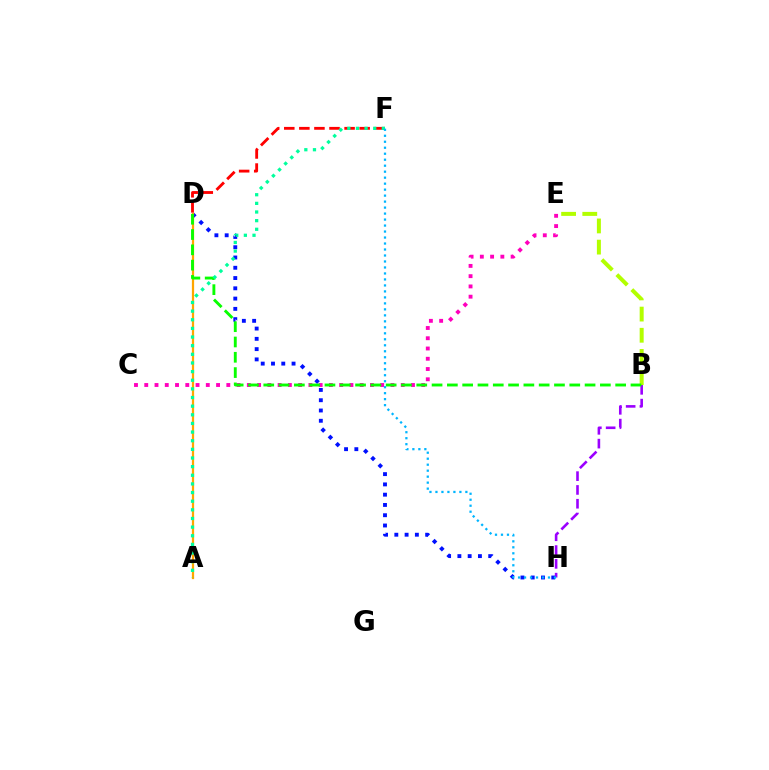{('B', 'E'): [{'color': '#b3ff00', 'line_style': 'dashed', 'thickness': 2.88}], ('C', 'E'): [{'color': '#ff00bd', 'line_style': 'dotted', 'thickness': 2.79}], ('B', 'H'): [{'color': '#9b00ff', 'line_style': 'dashed', 'thickness': 1.87}], ('D', 'H'): [{'color': '#0010ff', 'line_style': 'dotted', 'thickness': 2.79}], ('A', 'D'): [{'color': '#ffa500', 'line_style': 'solid', 'thickness': 1.61}], ('B', 'D'): [{'color': '#08ff00', 'line_style': 'dashed', 'thickness': 2.08}], ('D', 'F'): [{'color': '#ff0000', 'line_style': 'dashed', 'thickness': 2.05}], ('A', 'F'): [{'color': '#00ff9d', 'line_style': 'dotted', 'thickness': 2.35}], ('F', 'H'): [{'color': '#00b5ff', 'line_style': 'dotted', 'thickness': 1.63}]}